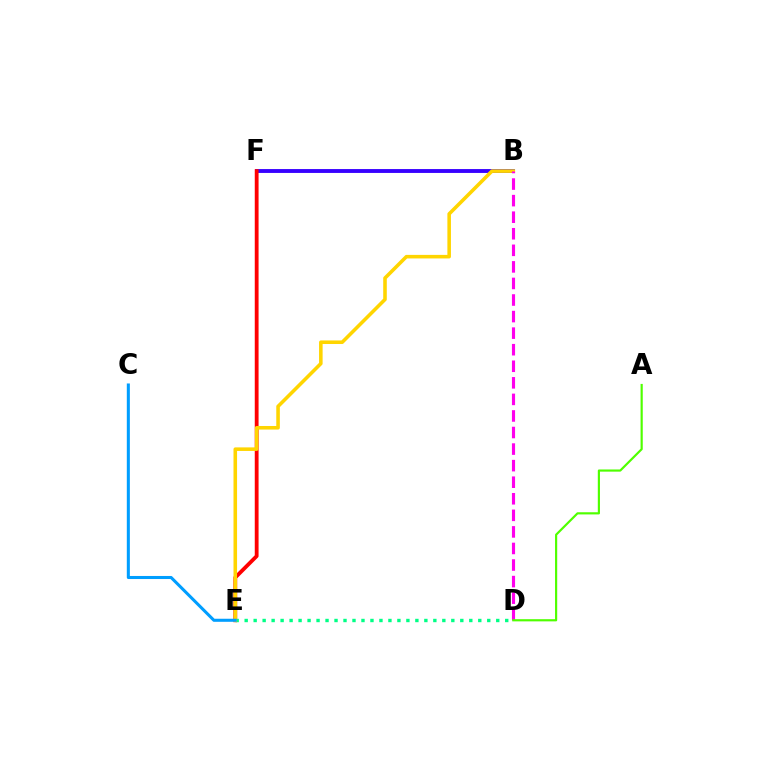{('B', 'F'): [{'color': '#3700ff', 'line_style': 'solid', 'thickness': 2.79}], ('E', 'F'): [{'color': '#ff0000', 'line_style': 'solid', 'thickness': 2.74}], ('D', 'E'): [{'color': '#00ff86', 'line_style': 'dotted', 'thickness': 2.44}], ('B', 'E'): [{'color': '#ffd500', 'line_style': 'solid', 'thickness': 2.57}], ('B', 'D'): [{'color': '#ff00ed', 'line_style': 'dashed', 'thickness': 2.25}], ('A', 'D'): [{'color': '#4fff00', 'line_style': 'solid', 'thickness': 1.57}], ('C', 'E'): [{'color': '#009eff', 'line_style': 'solid', 'thickness': 2.2}]}